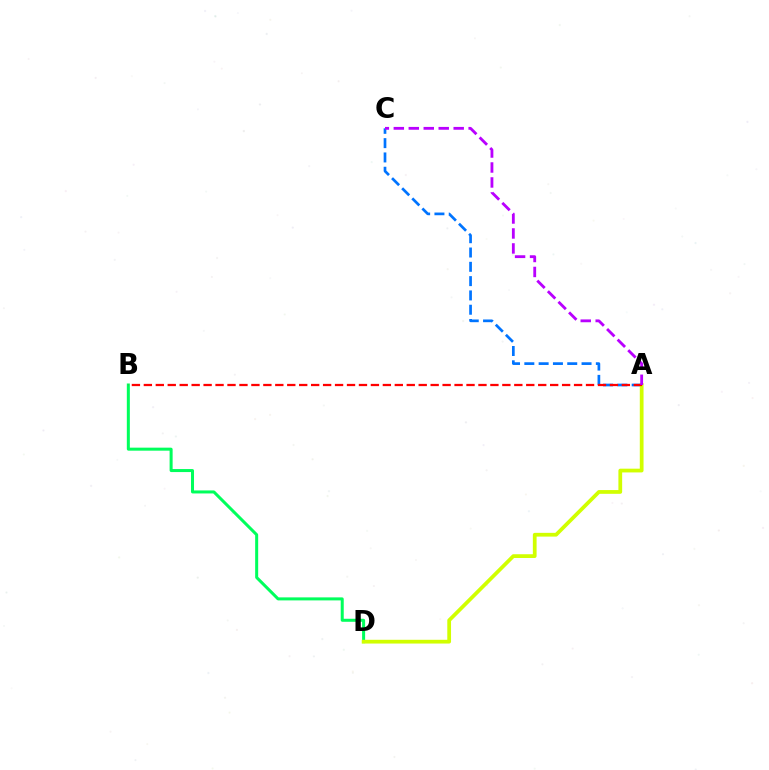{('A', 'C'): [{'color': '#0074ff', 'line_style': 'dashed', 'thickness': 1.94}, {'color': '#b900ff', 'line_style': 'dashed', 'thickness': 2.03}], ('B', 'D'): [{'color': '#00ff5c', 'line_style': 'solid', 'thickness': 2.17}], ('A', 'D'): [{'color': '#d1ff00', 'line_style': 'solid', 'thickness': 2.7}], ('A', 'B'): [{'color': '#ff0000', 'line_style': 'dashed', 'thickness': 1.62}]}